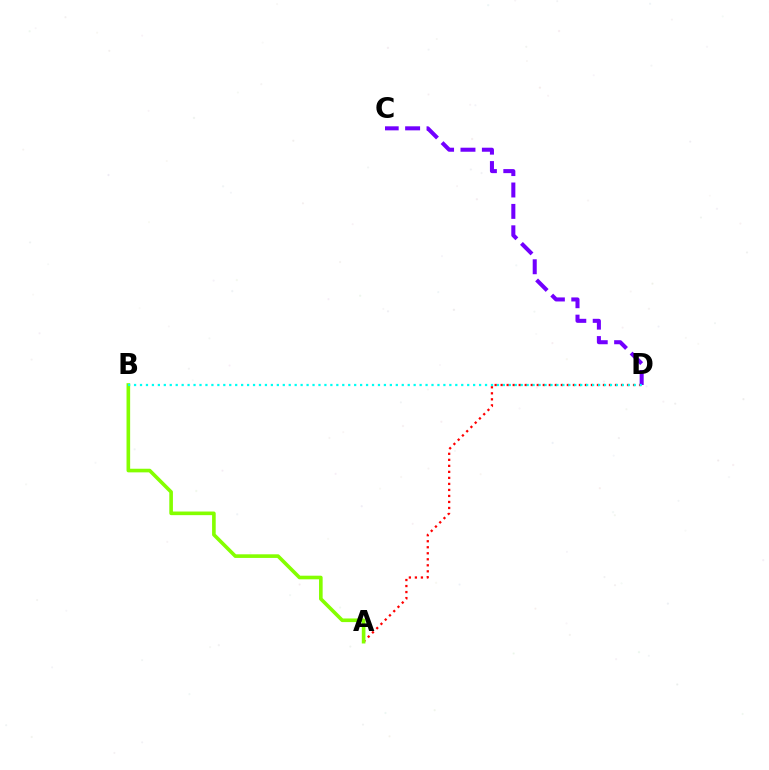{('A', 'D'): [{'color': '#ff0000', 'line_style': 'dotted', 'thickness': 1.63}], ('A', 'B'): [{'color': '#84ff00', 'line_style': 'solid', 'thickness': 2.61}], ('C', 'D'): [{'color': '#7200ff', 'line_style': 'dashed', 'thickness': 2.91}], ('B', 'D'): [{'color': '#00fff6', 'line_style': 'dotted', 'thickness': 1.62}]}